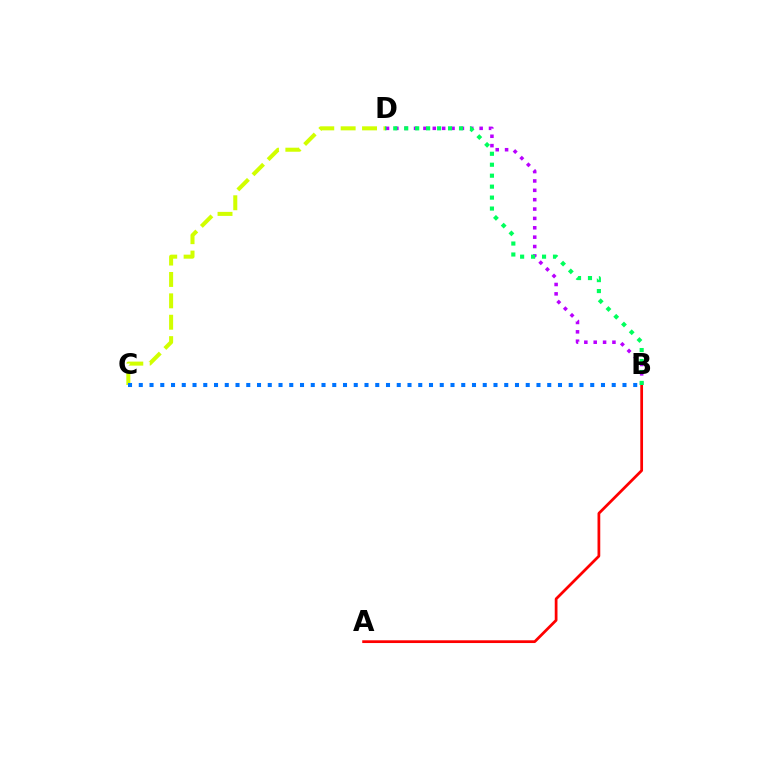{('B', 'D'): [{'color': '#b900ff', 'line_style': 'dotted', 'thickness': 2.54}, {'color': '#00ff5c', 'line_style': 'dotted', 'thickness': 2.98}], ('C', 'D'): [{'color': '#d1ff00', 'line_style': 'dashed', 'thickness': 2.91}], ('A', 'B'): [{'color': '#ff0000', 'line_style': 'solid', 'thickness': 1.98}], ('B', 'C'): [{'color': '#0074ff', 'line_style': 'dotted', 'thickness': 2.92}]}